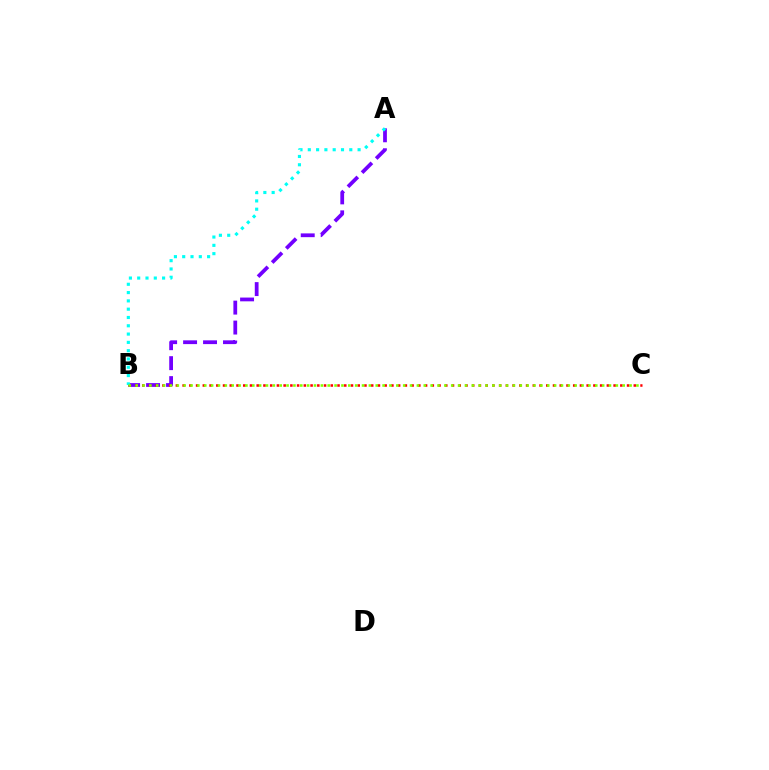{('A', 'B'): [{'color': '#7200ff', 'line_style': 'dashed', 'thickness': 2.71}, {'color': '#00fff6', 'line_style': 'dotted', 'thickness': 2.25}], ('B', 'C'): [{'color': '#ff0000', 'line_style': 'dotted', 'thickness': 1.83}, {'color': '#84ff00', 'line_style': 'dotted', 'thickness': 1.86}]}